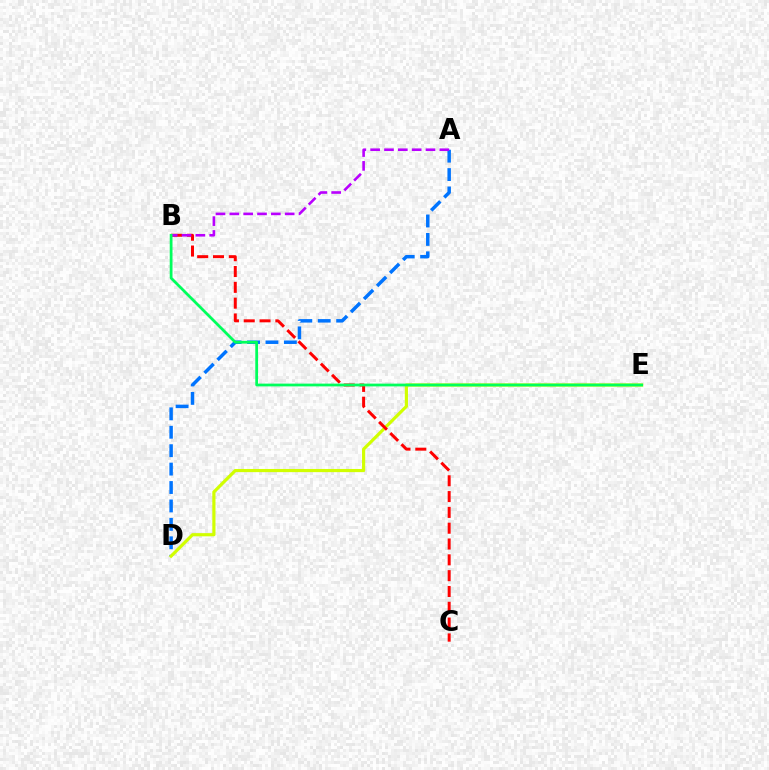{('A', 'D'): [{'color': '#0074ff', 'line_style': 'dashed', 'thickness': 2.5}], ('D', 'E'): [{'color': '#d1ff00', 'line_style': 'solid', 'thickness': 2.28}], ('B', 'C'): [{'color': '#ff0000', 'line_style': 'dashed', 'thickness': 2.15}], ('A', 'B'): [{'color': '#b900ff', 'line_style': 'dashed', 'thickness': 1.88}], ('B', 'E'): [{'color': '#00ff5c', 'line_style': 'solid', 'thickness': 1.99}]}